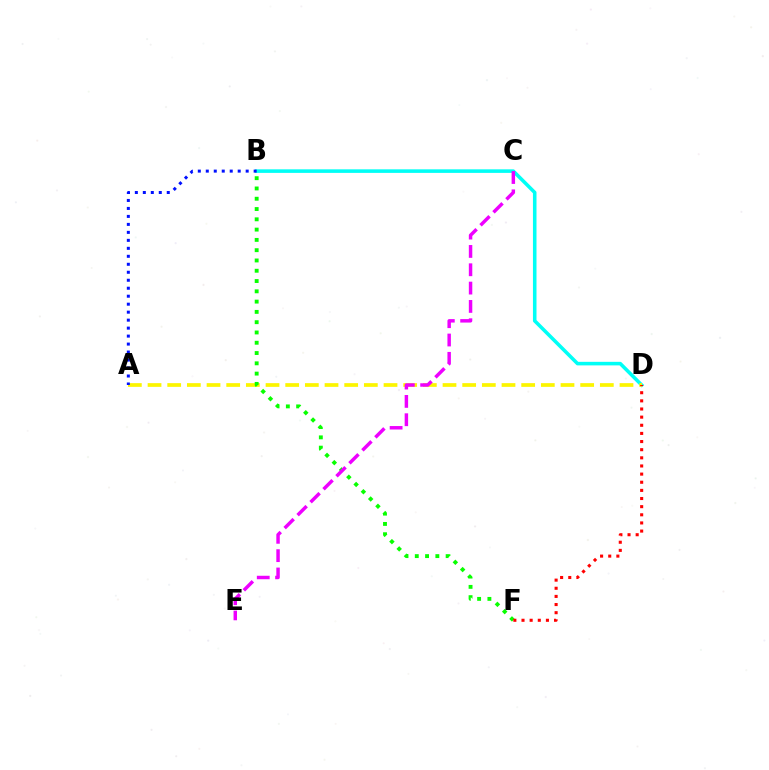{('B', 'D'): [{'color': '#00fff6', 'line_style': 'solid', 'thickness': 2.56}], ('A', 'D'): [{'color': '#fcf500', 'line_style': 'dashed', 'thickness': 2.67}], ('B', 'F'): [{'color': '#08ff00', 'line_style': 'dotted', 'thickness': 2.79}], ('A', 'B'): [{'color': '#0010ff', 'line_style': 'dotted', 'thickness': 2.17}], ('D', 'F'): [{'color': '#ff0000', 'line_style': 'dotted', 'thickness': 2.21}], ('C', 'E'): [{'color': '#ee00ff', 'line_style': 'dashed', 'thickness': 2.49}]}